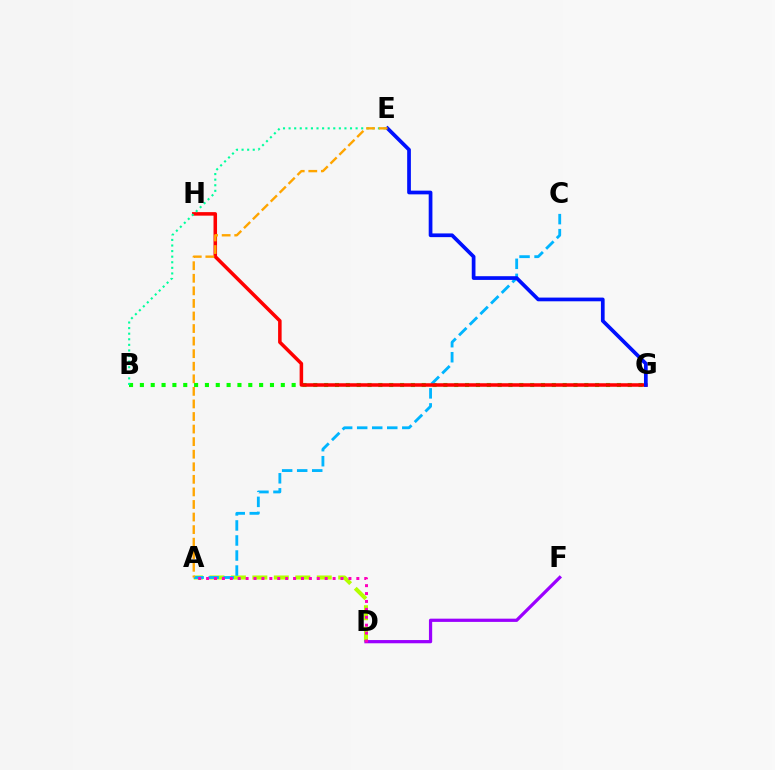{('A', 'D'): [{'color': '#b3ff00', 'line_style': 'dashed', 'thickness': 2.92}, {'color': '#ff00bd', 'line_style': 'dotted', 'thickness': 2.15}], ('D', 'F'): [{'color': '#9b00ff', 'line_style': 'solid', 'thickness': 2.33}], ('B', 'G'): [{'color': '#08ff00', 'line_style': 'dotted', 'thickness': 2.95}], ('A', 'C'): [{'color': '#00b5ff', 'line_style': 'dashed', 'thickness': 2.04}], ('G', 'H'): [{'color': '#ff0000', 'line_style': 'solid', 'thickness': 2.54}], ('B', 'E'): [{'color': '#00ff9d', 'line_style': 'dotted', 'thickness': 1.52}], ('E', 'G'): [{'color': '#0010ff', 'line_style': 'solid', 'thickness': 2.67}], ('A', 'E'): [{'color': '#ffa500', 'line_style': 'dashed', 'thickness': 1.71}]}